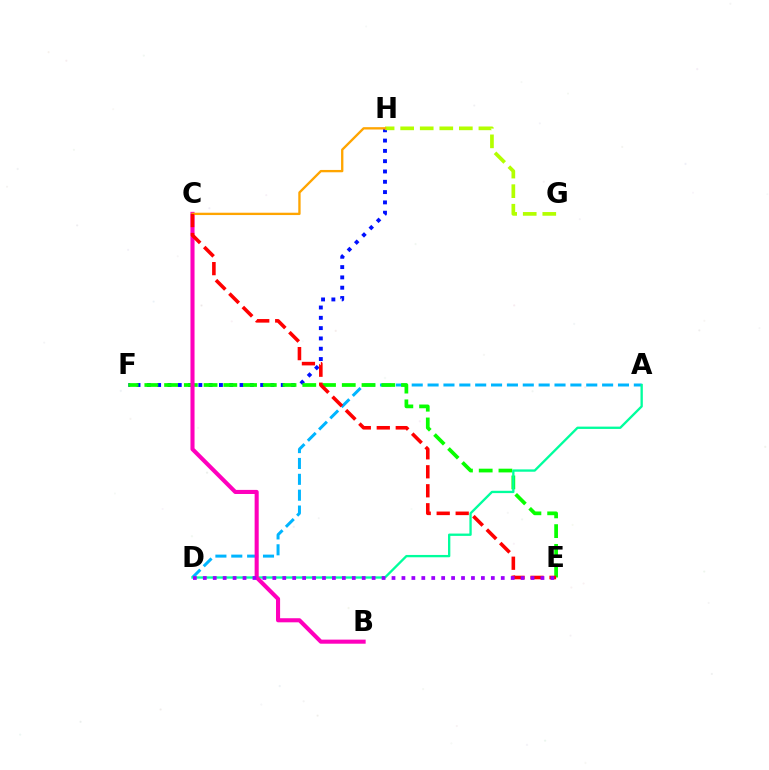{('F', 'H'): [{'color': '#0010ff', 'line_style': 'dotted', 'thickness': 2.8}], ('A', 'D'): [{'color': '#00b5ff', 'line_style': 'dashed', 'thickness': 2.16}, {'color': '#00ff9d', 'line_style': 'solid', 'thickness': 1.68}], ('G', 'H'): [{'color': '#b3ff00', 'line_style': 'dashed', 'thickness': 2.66}], ('E', 'F'): [{'color': '#08ff00', 'line_style': 'dashed', 'thickness': 2.68}], ('B', 'C'): [{'color': '#ff00bd', 'line_style': 'solid', 'thickness': 2.94}], ('C', 'H'): [{'color': '#ffa500', 'line_style': 'solid', 'thickness': 1.68}], ('C', 'E'): [{'color': '#ff0000', 'line_style': 'dashed', 'thickness': 2.58}], ('D', 'E'): [{'color': '#9b00ff', 'line_style': 'dotted', 'thickness': 2.7}]}